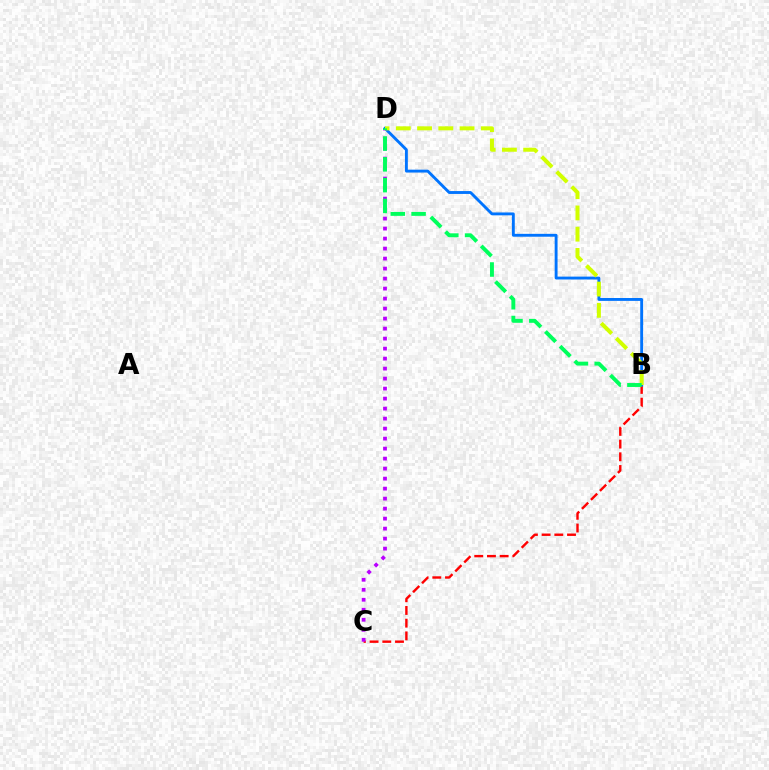{('B', 'C'): [{'color': '#ff0000', 'line_style': 'dashed', 'thickness': 1.73}], ('C', 'D'): [{'color': '#b900ff', 'line_style': 'dotted', 'thickness': 2.72}], ('B', 'D'): [{'color': '#0074ff', 'line_style': 'solid', 'thickness': 2.07}, {'color': '#d1ff00', 'line_style': 'dashed', 'thickness': 2.89}, {'color': '#00ff5c', 'line_style': 'dashed', 'thickness': 2.82}]}